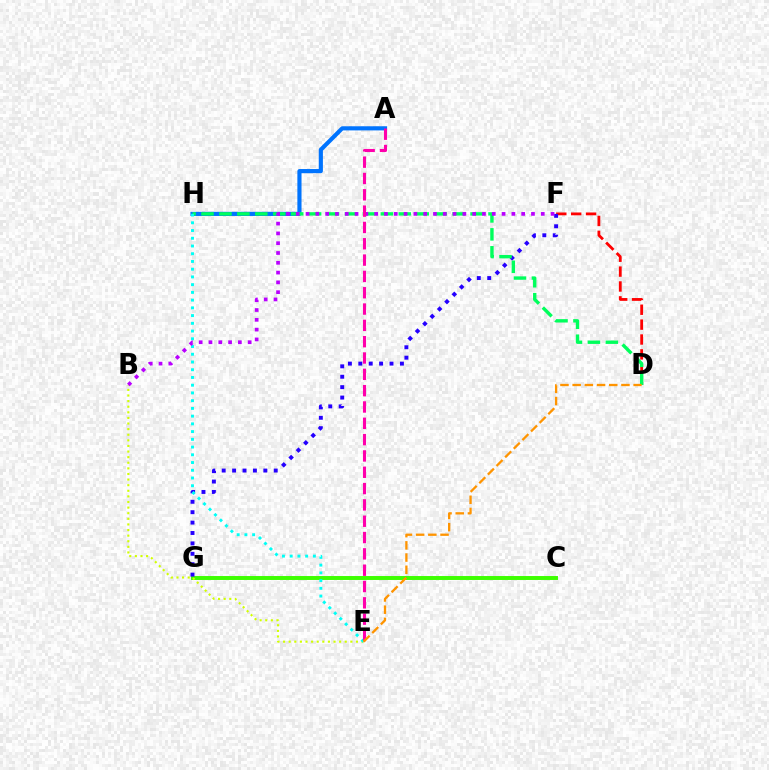{('C', 'G'): [{'color': '#3dff00', 'line_style': 'solid', 'thickness': 2.83}], ('B', 'E'): [{'color': '#d1ff00', 'line_style': 'dotted', 'thickness': 1.52}], ('D', 'F'): [{'color': '#ff0000', 'line_style': 'dashed', 'thickness': 2.02}], ('A', 'H'): [{'color': '#0074ff', 'line_style': 'solid', 'thickness': 2.99}], ('F', 'G'): [{'color': '#2500ff', 'line_style': 'dotted', 'thickness': 2.83}], ('D', 'H'): [{'color': '#00ff5c', 'line_style': 'dashed', 'thickness': 2.44}], ('E', 'H'): [{'color': '#00fff6', 'line_style': 'dotted', 'thickness': 2.1}], ('B', 'F'): [{'color': '#b900ff', 'line_style': 'dotted', 'thickness': 2.66}], ('A', 'E'): [{'color': '#ff00ac', 'line_style': 'dashed', 'thickness': 2.22}], ('D', 'E'): [{'color': '#ff9400', 'line_style': 'dashed', 'thickness': 1.66}]}